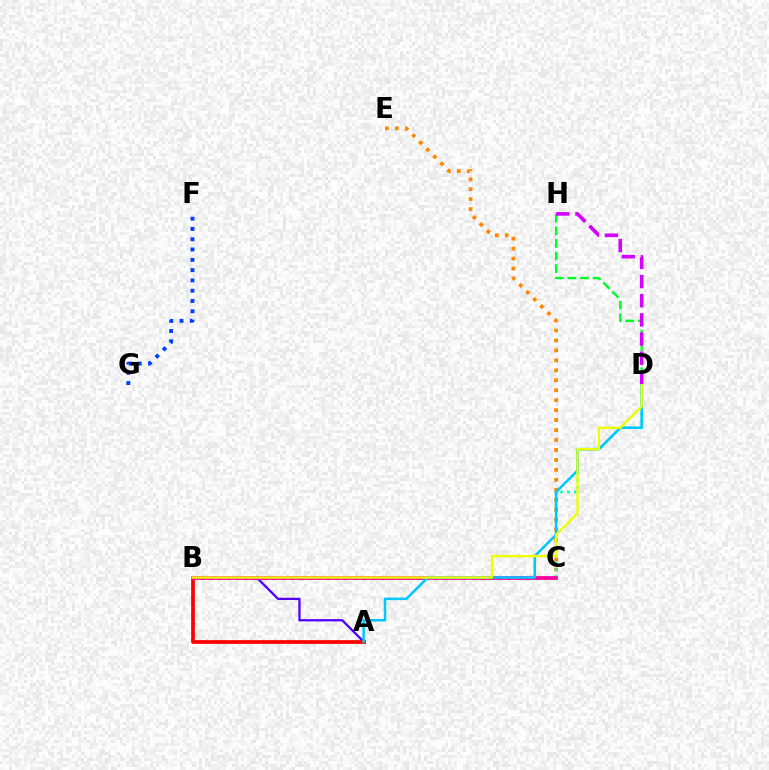{('B', 'C'): [{'color': '#66ff00', 'line_style': 'dotted', 'thickness': 2.46}, {'color': '#ff00a0', 'line_style': 'solid', 'thickness': 2.7}], ('C', 'E'): [{'color': '#ff8800', 'line_style': 'dotted', 'thickness': 2.71}], ('D', 'H'): [{'color': '#00ff27', 'line_style': 'dashed', 'thickness': 1.71}, {'color': '#d600ff', 'line_style': 'dashed', 'thickness': 2.6}], ('A', 'B'): [{'color': '#4f00ff', 'line_style': 'solid', 'thickness': 1.64}, {'color': '#ff0000', 'line_style': 'solid', 'thickness': 2.68}], ('C', 'D'): [{'color': '#00ffaf', 'line_style': 'dotted', 'thickness': 1.88}], ('A', 'D'): [{'color': '#00c7ff', 'line_style': 'solid', 'thickness': 1.81}], ('B', 'D'): [{'color': '#eeff00', 'line_style': 'solid', 'thickness': 1.68}], ('F', 'G'): [{'color': '#003fff', 'line_style': 'dotted', 'thickness': 2.79}]}